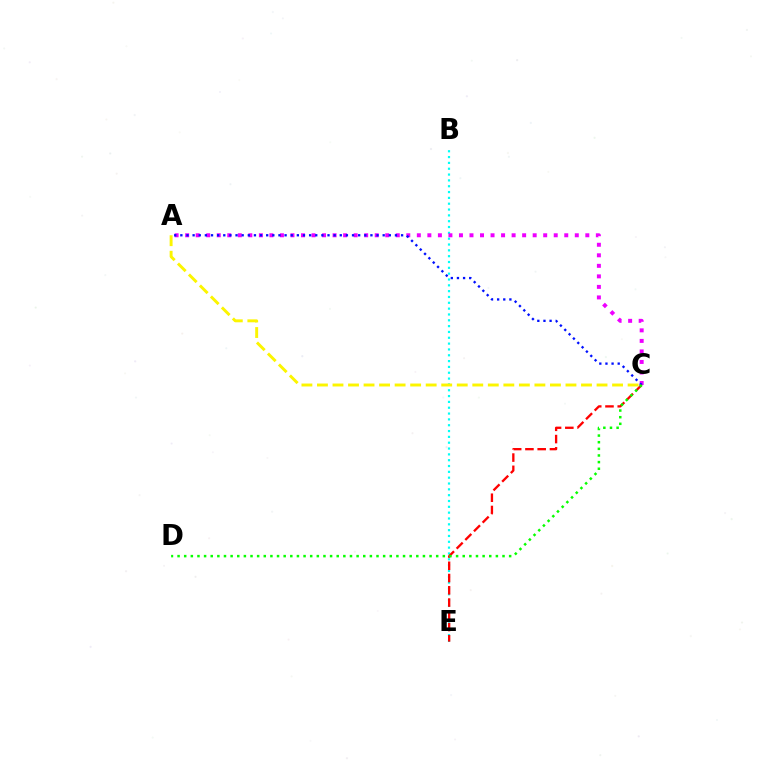{('B', 'E'): [{'color': '#00fff6', 'line_style': 'dotted', 'thickness': 1.58}], ('A', 'C'): [{'color': '#ee00ff', 'line_style': 'dotted', 'thickness': 2.86}, {'color': '#0010ff', 'line_style': 'dotted', 'thickness': 1.67}, {'color': '#fcf500', 'line_style': 'dashed', 'thickness': 2.11}], ('C', 'E'): [{'color': '#ff0000', 'line_style': 'dashed', 'thickness': 1.66}], ('C', 'D'): [{'color': '#08ff00', 'line_style': 'dotted', 'thickness': 1.8}]}